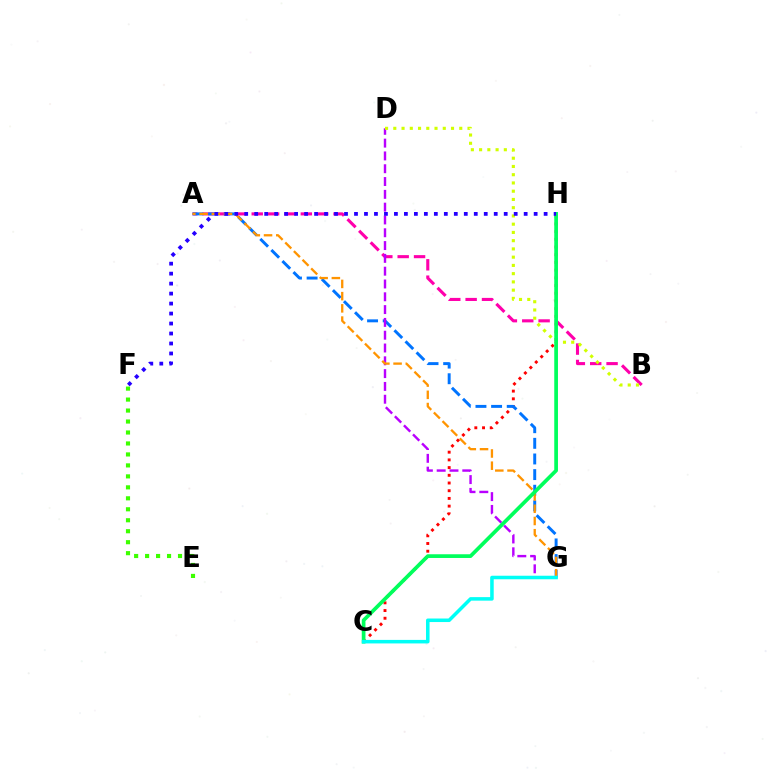{('A', 'B'): [{'color': '#ff00ac', 'line_style': 'dashed', 'thickness': 2.22}], ('C', 'H'): [{'color': '#ff0000', 'line_style': 'dotted', 'thickness': 2.09}, {'color': '#00ff5c', 'line_style': 'solid', 'thickness': 2.68}], ('A', 'G'): [{'color': '#0074ff', 'line_style': 'dashed', 'thickness': 2.12}, {'color': '#ff9400', 'line_style': 'dashed', 'thickness': 1.66}], ('D', 'G'): [{'color': '#b900ff', 'line_style': 'dashed', 'thickness': 1.74}], ('B', 'D'): [{'color': '#d1ff00', 'line_style': 'dotted', 'thickness': 2.24}], ('E', 'F'): [{'color': '#3dff00', 'line_style': 'dotted', 'thickness': 2.98}], ('F', 'H'): [{'color': '#2500ff', 'line_style': 'dotted', 'thickness': 2.71}], ('C', 'G'): [{'color': '#00fff6', 'line_style': 'solid', 'thickness': 2.54}]}